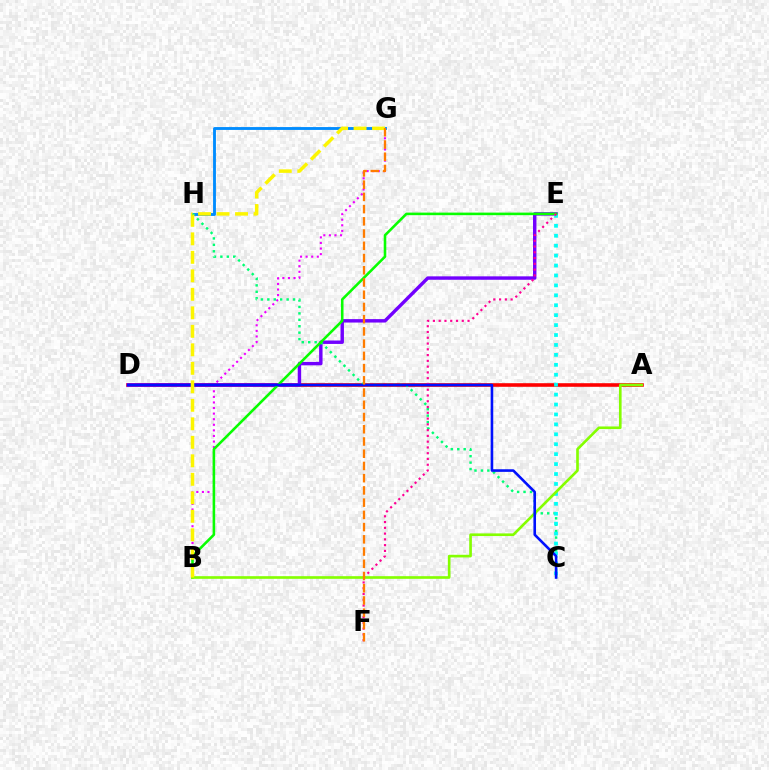{('G', 'H'): [{'color': '#008cff', 'line_style': 'solid', 'thickness': 2.06}], ('B', 'G'): [{'color': '#ee00ff', 'line_style': 'dotted', 'thickness': 1.52}, {'color': '#fcf500', 'line_style': 'dashed', 'thickness': 2.51}], ('A', 'D'): [{'color': '#ff0000', 'line_style': 'solid', 'thickness': 2.59}], ('D', 'E'): [{'color': '#7200ff', 'line_style': 'solid', 'thickness': 2.46}], ('C', 'H'): [{'color': '#00ff74', 'line_style': 'dotted', 'thickness': 1.75}], ('C', 'E'): [{'color': '#00fff6', 'line_style': 'dotted', 'thickness': 2.7}], ('B', 'E'): [{'color': '#08ff00', 'line_style': 'solid', 'thickness': 1.85}], ('E', 'F'): [{'color': '#ff0094', 'line_style': 'dotted', 'thickness': 1.57}], ('A', 'B'): [{'color': '#84ff00', 'line_style': 'solid', 'thickness': 1.91}], ('C', 'D'): [{'color': '#0010ff', 'line_style': 'solid', 'thickness': 1.88}], ('F', 'G'): [{'color': '#ff7c00', 'line_style': 'dashed', 'thickness': 1.66}]}